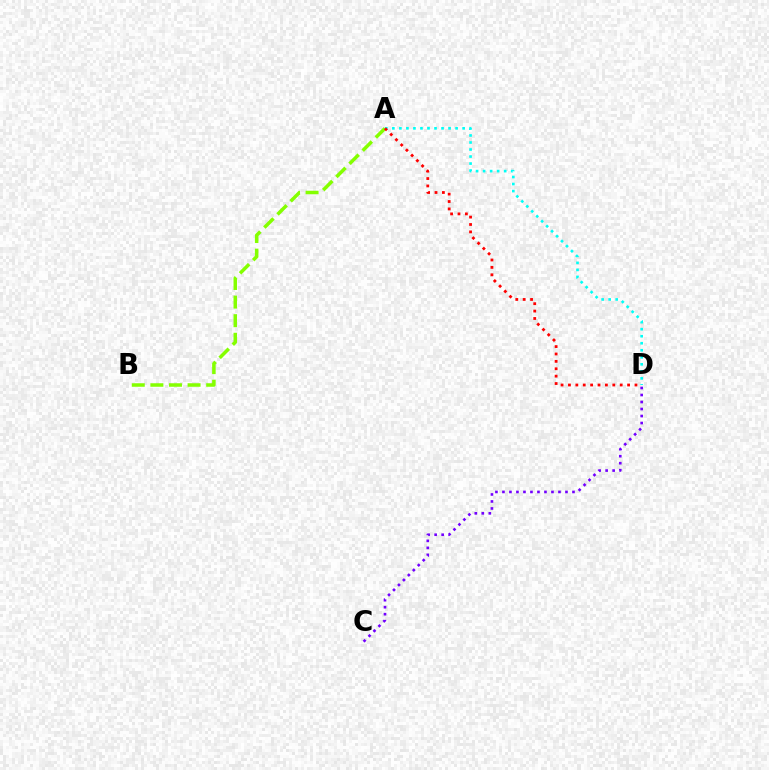{('A', 'B'): [{'color': '#84ff00', 'line_style': 'dashed', 'thickness': 2.53}], ('A', 'D'): [{'color': '#00fff6', 'line_style': 'dotted', 'thickness': 1.91}, {'color': '#ff0000', 'line_style': 'dotted', 'thickness': 2.01}], ('C', 'D'): [{'color': '#7200ff', 'line_style': 'dotted', 'thickness': 1.9}]}